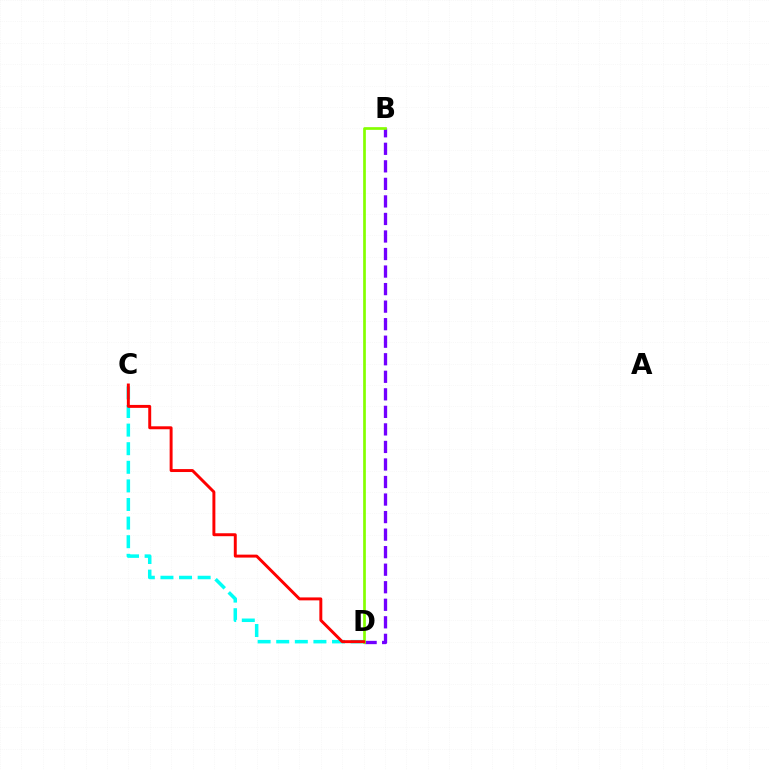{('C', 'D'): [{'color': '#00fff6', 'line_style': 'dashed', 'thickness': 2.53}, {'color': '#ff0000', 'line_style': 'solid', 'thickness': 2.12}], ('B', 'D'): [{'color': '#7200ff', 'line_style': 'dashed', 'thickness': 2.38}, {'color': '#84ff00', 'line_style': 'solid', 'thickness': 1.95}]}